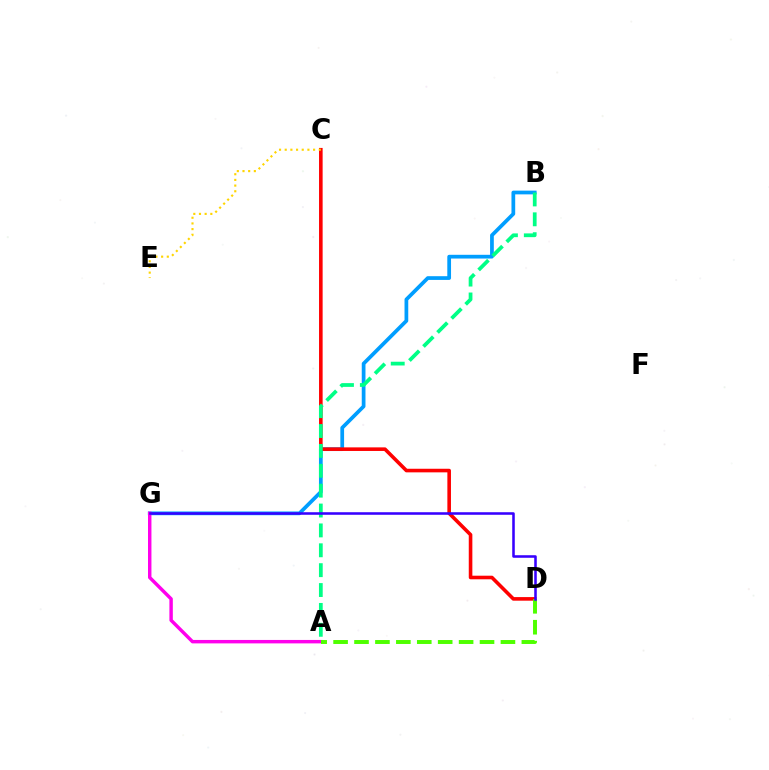{('B', 'G'): [{'color': '#009eff', 'line_style': 'solid', 'thickness': 2.69}], ('A', 'G'): [{'color': '#ff00ed', 'line_style': 'solid', 'thickness': 2.48}], ('C', 'D'): [{'color': '#ff0000', 'line_style': 'solid', 'thickness': 2.59}], ('A', 'B'): [{'color': '#00ff86', 'line_style': 'dashed', 'thickness': 2.7}], ('A', 'D'): [{'color': '#4fff00', 'line_style': 'dashed', 'thickness': 2.84}], ('D', 'G'): [{'color': '#3700ff', 'line_style': 'solid', 'thickness': 1.84}], ('C', 'E'): [{'color': '#ffd500', 'line_style': 'dotted', 'thickness': 1.54}]}